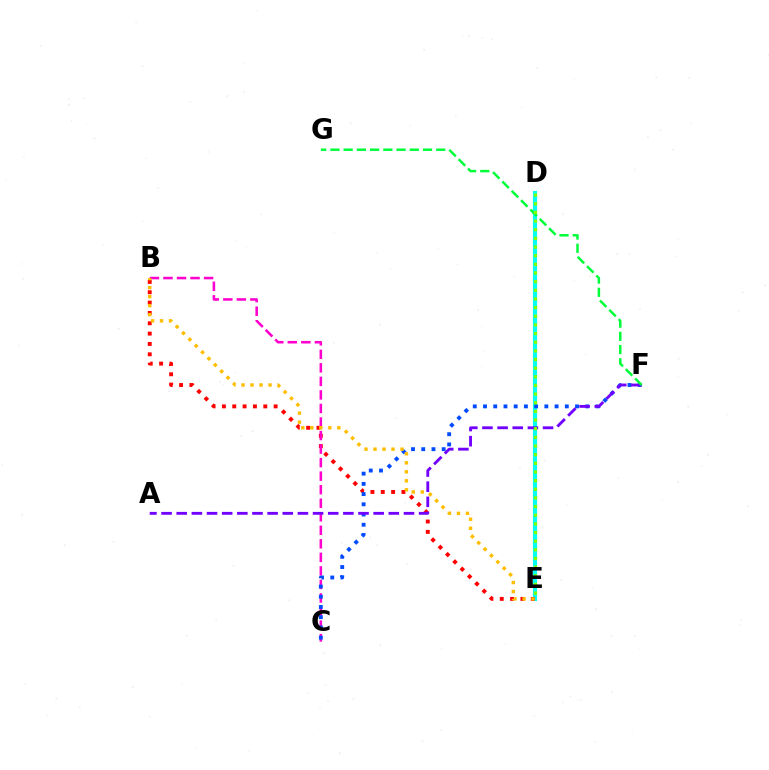{('D', 'E'): [{'color': '#00fff6', 'line_style': 'solid', 'thickness': 2.96}, {'color': '#84ff00', 'line_style': 'dotted', 'thickness': 2.35}], ('B', 'E'): [{'color': '#ff0000', 'line_style': 'dotted', 'thickness': 2.81}, {'color': '#ffbd00', 'line_style': 'dotted', 'thickness': 2.45}], ('B', 'C'): [{'color': '#ff00cf', 'line_style': 'dashed', 'thickness': 1.84}], ('C', 'F'): [{'color': '#004bff', 'line_style': 'dotted', 'thickness': 2.78}], ('A', 'F'): [{'color': '#7200ff', 'line_style': 'dashed', 'thickness': 2.06}], ('F', 'G'): [{'color': '#00ff39', 'line_style': 'dashed', 'thickness': 1.8}]}